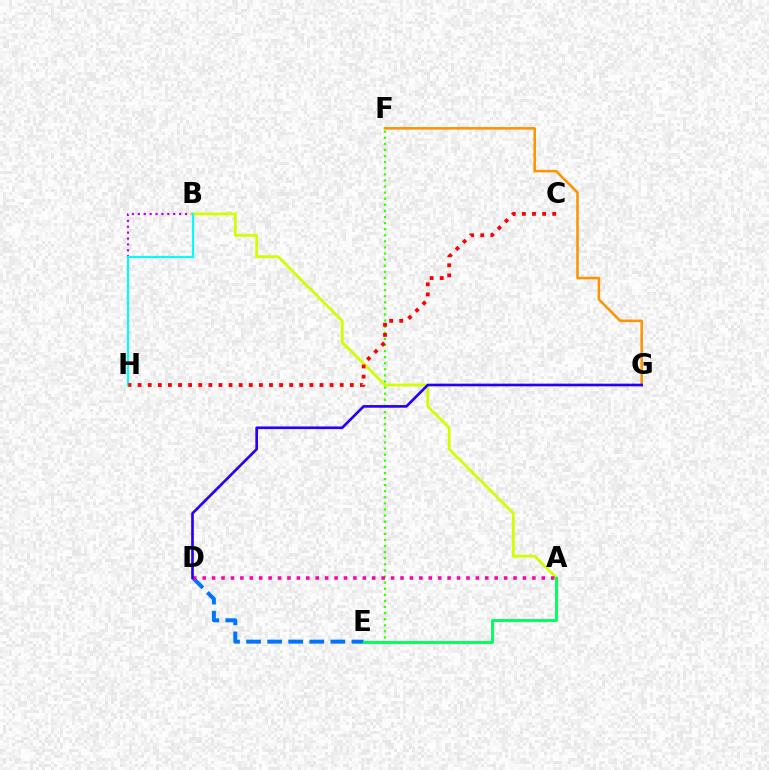{('B', 'H'): [{'color': '#b900ff', 'line_style': 'dotted', 'thickness': 1.6}, {'color': '#00fff6', 'line_style': 'solid', 'thickness': 1.55}], ('D', 'E'): [{'color': '#0074ff', 'line_style': 'dashed', 'thickness': 2.86}], ('E', 'F'): [{'color': '#3dff00', 'line_style': 'dotted', 'thickness': 1.66}], ('A', 'B'): [{'color': '#d1ff00', 'line_style': 'solid', 'thickness': 2.02}], ('F', 'G'): [{'color': '#ff9400', 'line_style': 'solid', 'thickness': 1.85}], ('A', 'D'): [{'color': '#ff00ac', 'line_style': 'dotted', 'thickness': 2.56}], ('A', 'E'): [{'color': '#00ff5c', 'line_style': 'solid', 'thickness': 2.09}], ('D', 'G'): [{'color': '#2500ff', 'line_style': 'solid', 'thickness': 1.92}], ('C', 'H'): [{'color': '#ff0000', 'line_style': 'dotted', 'thickness': 2.75}]}